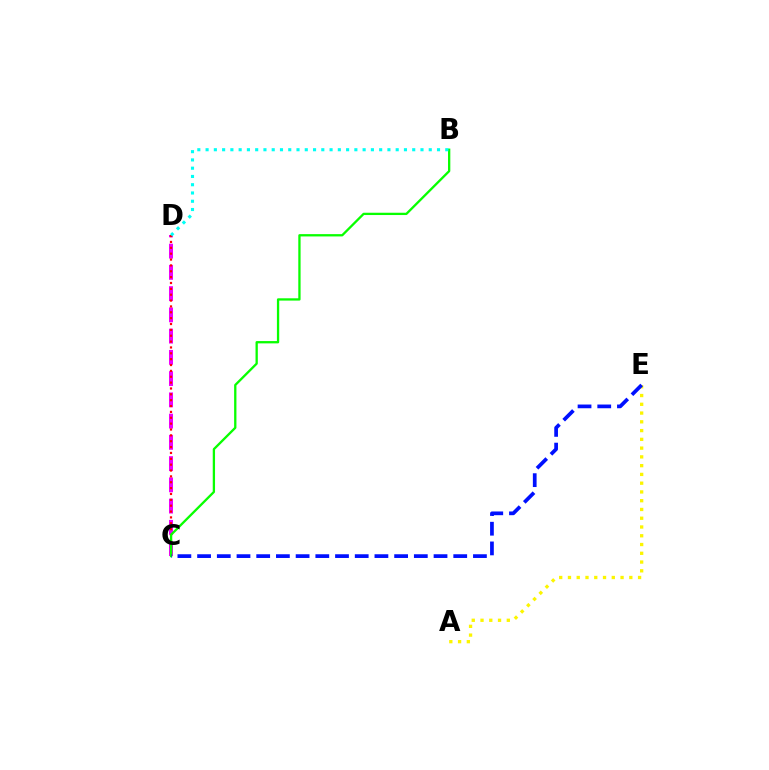{('C', 'D'): [{'color': '#ee00ff', 'line_style': 'dashed', 'thickness': 2.89}, {'color': '#ff0000', 'line_style': 'dotted', 'thickness': 1.59}], ('B', 'C'): [{'color': '#08ff00', 'line_style': 'solid', 'thickness': 1.66}], ('A', 'E'): [{'color': '#fcf500', 'line_style': 'dotted', 'thickness': 2.38}], ('C', 'E'): [{'color': '#0010ff', 'line_style': 'dashed', 'thickness': 2.68}], ('B', 'D'): [{'color': '#00fff6', 'line_style': 'dotted', 'thickness': 2.25}]}